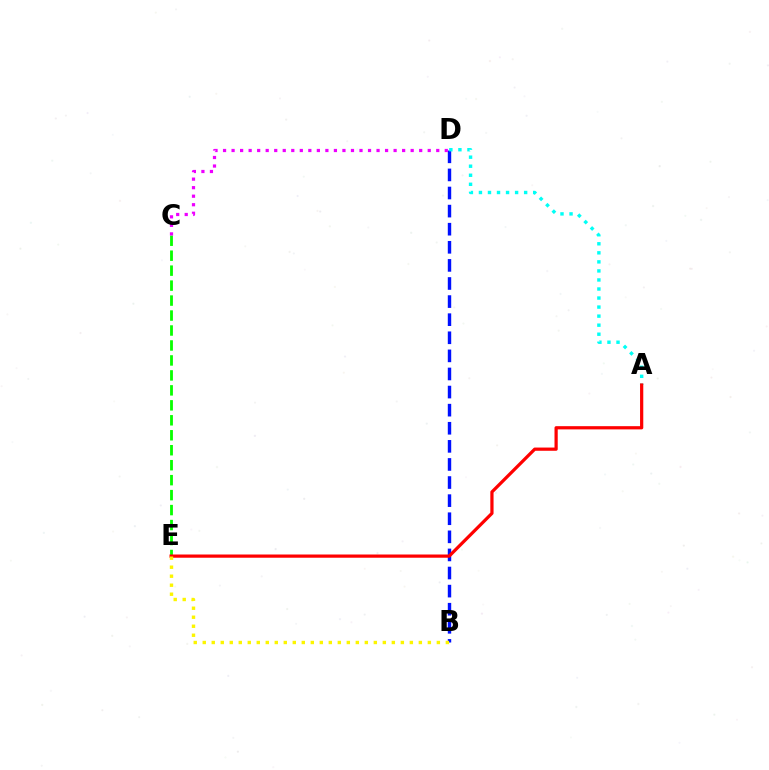{('B', 'D'): [{'color': '#0010ff', 'line_style': 'dashed', 'thickness': 2.46}], ('C', 'E'): [{'color': '#08ff00', 'line_style': 'dashed', 'thickness': 2.03}], ('A', 'D'): [{'color': '#00fff6', 'line_style': 'dotted', 'thickness': 2.46}], ('A', 'E'): [{'color': '#ff0000', 'line_style': 'solid', 'thickness': 2.32}], ('C', 'D'): [{'color': '#ee00ff', 'line_style': 'dotted', 'thickness': 2.32}], ('B', 'E'): [{'color': '#fcf500', 'line_style': 'dotted', 'thickness': 2.45}]}